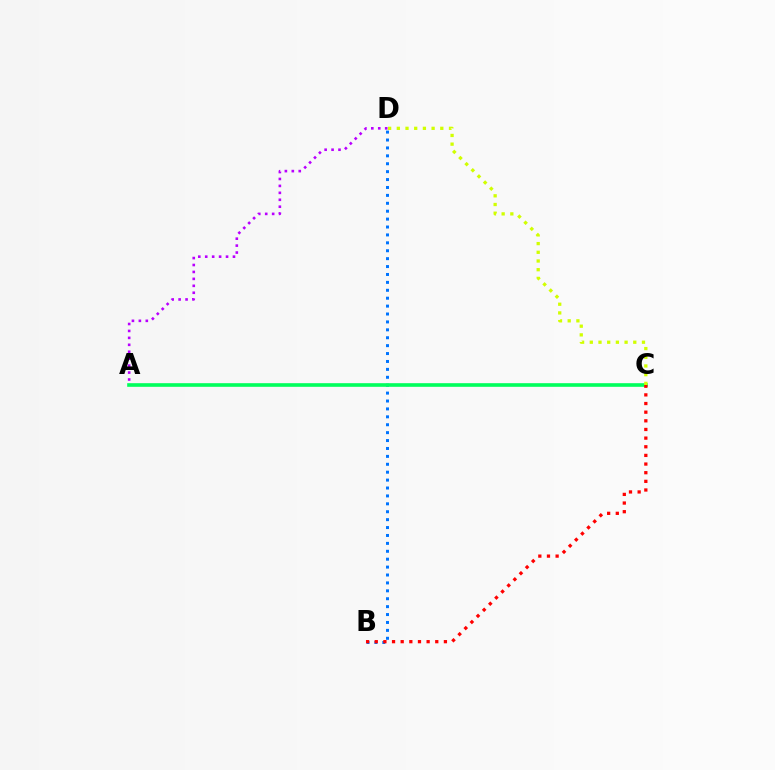{('B', 'D'): [{'color': '#0074ff', 'line_style': 'dotted', 'thickness': 2.15}], ('A', 'C'): [{'color': '#00ff5c', 'line_style': 'solid', 'thickness': 2.61}], ('C', 'D'): [{'color': '#d1ff00', 'line_style': 'dotted', 'thickness': 2.36}], ('A', 'D'): [{'color': '#b900ff', 'line_style': 'dotted', 'thickness': 1.89}], ('B', 'C'): [{'color': '#ff0000', 'line_style': 'dotted', 'thickness': 2.35}]}